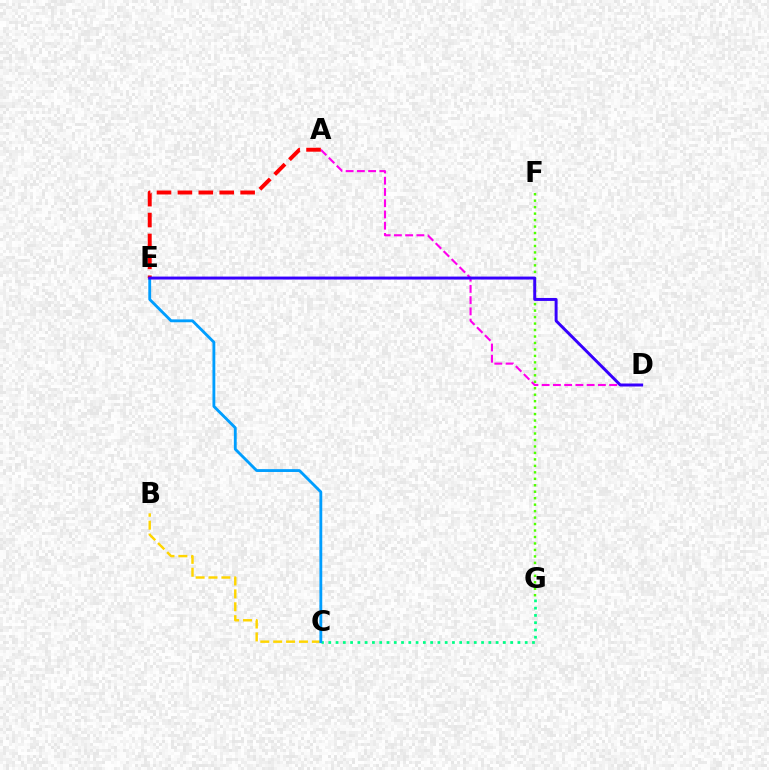{('C', 'G'): [{'color': '#00ff86', 'line_style': 'dotted', 'thickness': 1.98}], ('B', 'C'): [{'color': '#ffd500', 'line_style': 'dashed', 'thickness': 1.75}], ('A', 'D'): [{'color': '#ff00ed', 'line_style': 'dashed', 'thickness': 1.53}], ('C', 'E'): [{'color': '#009eff', 'line_style': 'solid', 'thickness': 2.05}], ('A', 'E'): [{'color': '#ff0000', 'line_style': 'dashed', 'thickness': 2.84}], ('F', 'G'): [{'color': '#4fff00', 'line_style': 'dotted', 'thickness': 1.76}], ('D', 'E'): [{'color': '#3700ff', 'line_style': 'solid', 'thickness': 2.13}]}